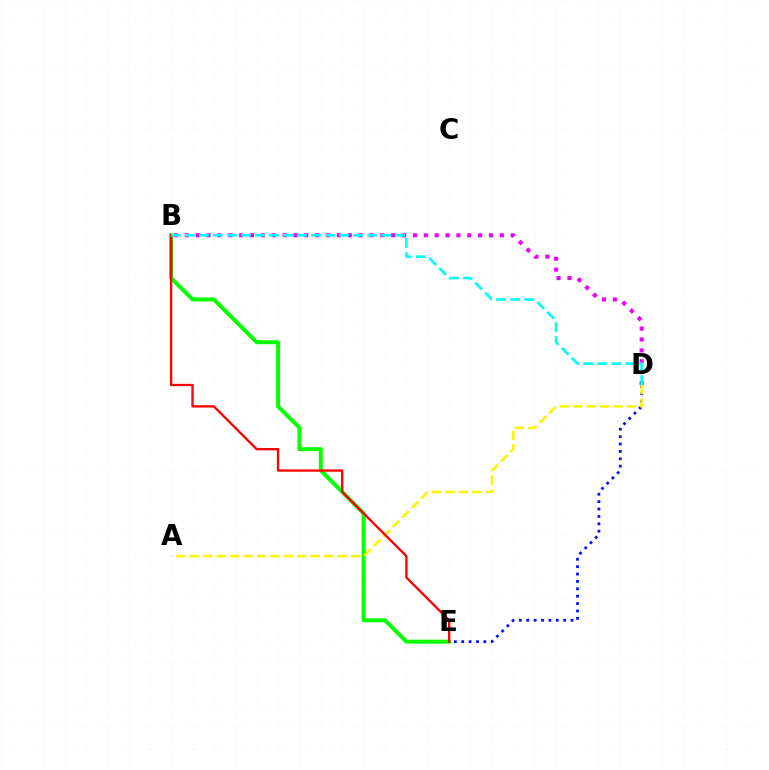{('B', 'E'): [{'color': '#08ff00', 'line_style': 'solid', 'thickness': 2.86}, {'color': '#ff0000', 'line_style': 'solid', 'thickness': 1.68}], ('D', 'E'): [{'color': '#0010ff', 'line_style': 'dotted', 'thickness': 2.01}], ('A', 'D'): [{'color': '#fcf500', 'line_style': 'dashed', 'thickness': 1.83}], ('B', 'D'): [{'color': '#ee00ff', 'line_style': 'dotted', 'thickness': 2.95}, {'color': '#00fff6', 'line_style': 'dashed', 'thickness': 1.9}]}